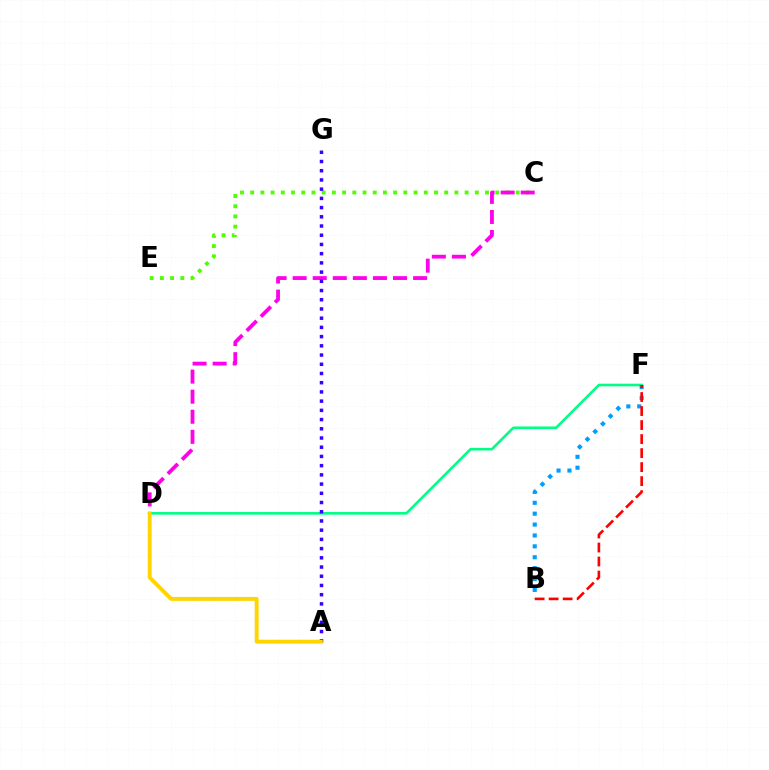{('D', 'F'): [{'color': '#00ff86', 'line_style': 'solid', 'thickness': 1.88}], ('B', 'F'): [{'color': '#009eff', 'line_style': 'dotted', 'thickness': 2.96}, {'color': '#ff0000', 'line_style': 'dashed', 'thickness': 1.9}], ('C', 'E'): [{'color': '#4fff00', 'line_style': 'dotted', 'thickness': 2.77}], ('C', 'D'): [{'color': '#ff00ed', 'line_style': 'dashed', 'thickness': 2.73}], ('A', 'G'): [{'color': '#3700ff', 'line_style': 'dotted', 'thickness': 2.5}], ('A', 'D'): [{'color': '#ffd500', 'line_style': 'solid', 'thickness': 2.81}]}